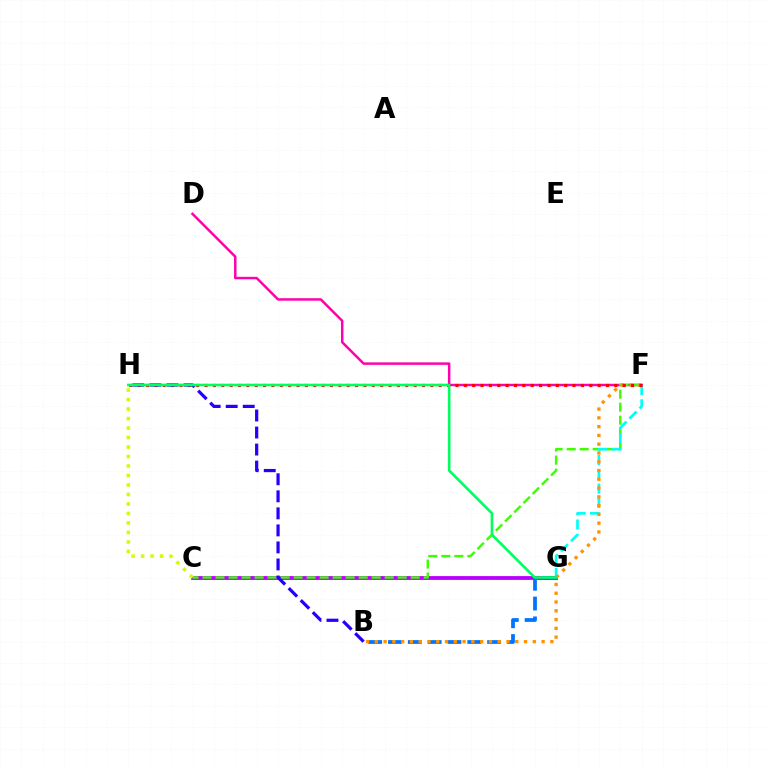{('D', 'F'): [{'color': '#ff00ac', 'line_style': 'solid', 'thickness': 1.79}], ('C', 'G'): [{'color': '#b900ff', 'line_style': 'solid', 'thickness': 2.75}], ('C', 'F'): [{'color': '#3dff00', 'line_style': 'dashed', 'thickness': 1.77}], ('B', 'G'): [{'color': '#0074ff', 'line_style': 'dashed', 'thickness': 2.69}], ('F', 'G'): [{'color': '#00fff6', 'line_style': 'dashed', 'thickness': 1.95}], ('B', 'F'): [{'color': '#ff9400', 'line_style': 'dotted', 'thickness': 2.38}], ('F', 'H'): [{'color': '#ff0000', 'line_style': 'dotted', 'thickness': 2.27}], ('B', 'H'): [{'color': '#2500ff', 'line_style': 'dashed', 'thickness': 2.31}], ('G', 'H'): [{'color': '#00ff5c', 'line_style': 'solid', 'thickness': 1.87}], ('C', 'H'): [{'color': '#d1ff00', 'line_style': 'dotted', 'thickness': 2.58}]}